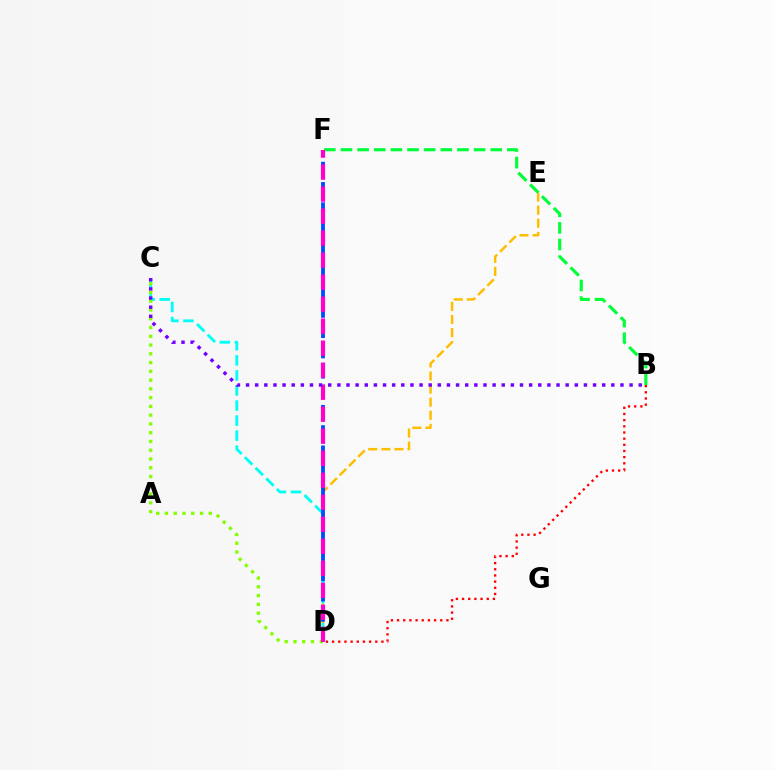{('D', 'E'): [{'color': '#ffbd00', 'line_style': 'dashed', 'thickness': 1.78}], ('C', 'D'): [{'color': '#00fff6', 'line_style': 'dashed', 'thickness': 2.05}, {'color': '#84ff00', 'line_style': 'dotted', 'thickness': 2.38}], ('B', 'F'): [{'color': '#00ff39', 'line_style': 'dashed', 'thickness': 2.26}], ('D', 'F'): [{'color': '#004bff', 'line_style': 'dashed', 'thickness': 2.75}, {'color': '#ff00cf', 'line_style': 'dashed', 'thickness': 2.99}], ('B', 'D'): [{'color': '#ff0000', 'line_style': 'dotted', 'thickness': 1.68}], ('B', 'C'): [{'color': '#7200ff', 'line_style': 'dotted', 'thickness': 2.48}]}